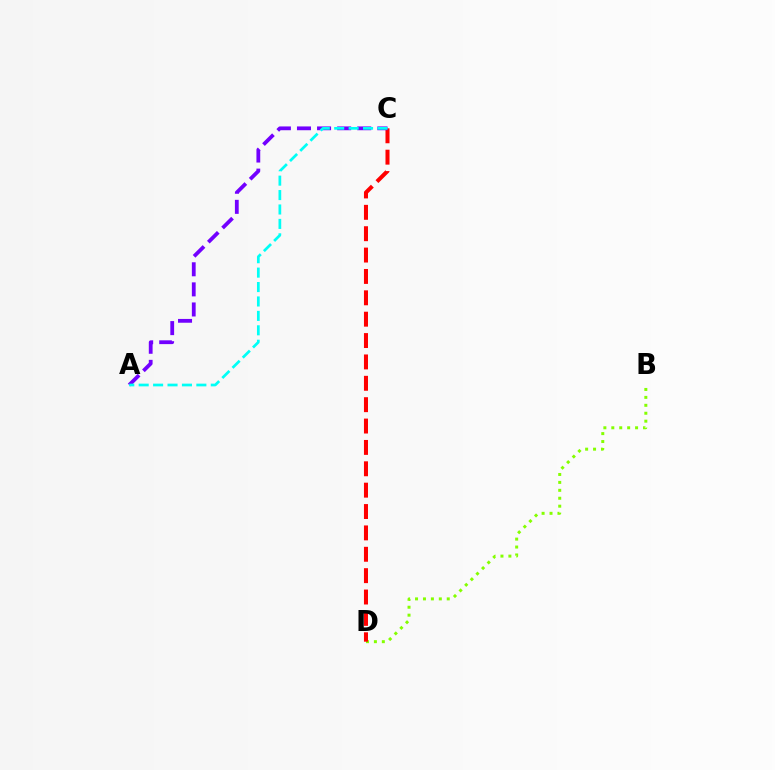{('B', 'D'): [{'color': '#84ff00', 'line_style': 'dotted', 'thickness': 2.15}], ('C', 'D'): [{'color': '#ff0000', 'line_style': 'dashed', 'thickness': 2.9}], ('A', 'C'): [{'color': '#7200ff', 'line_style': 'dashed', 'thickness': 2.73}, {'color': '#00fff6', 'line_style': 'dashed', 'thickness': 1.96}]}